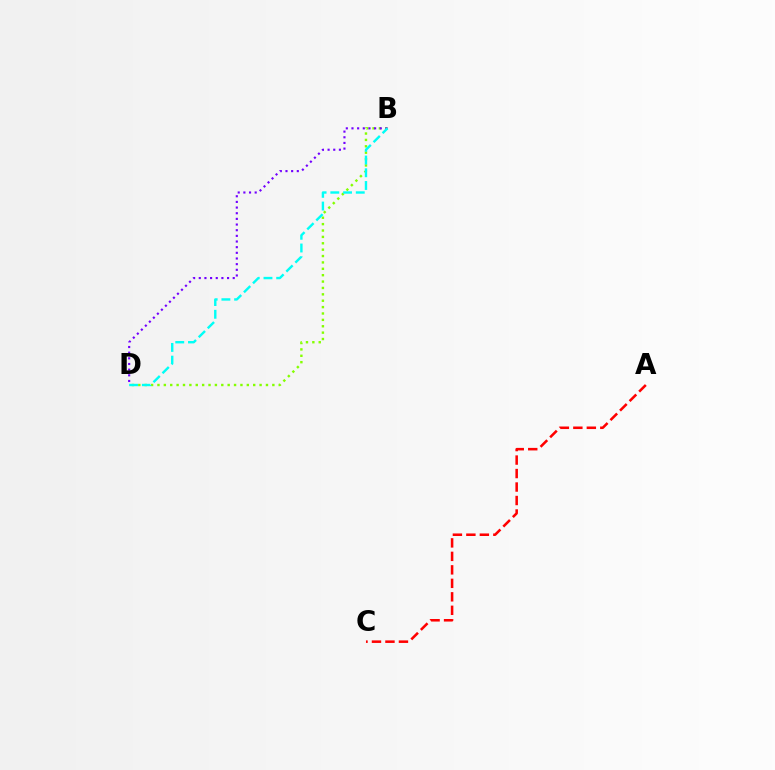{('A', 'C'): [{'color': '#ff0000', 'line_style': 'dashed', 'thickness': 1.83}], ('B', 'D'): [{'color': '#84ff00', 'line_style': 'dotted', 'thickness': 1.73}, {'color': '#7200ff', 'line_style': 'dotted', 'thickness': 1.54}, {'color': '#00fff6', 'line_style': 'dashed', 'thickness': 1.73}]}